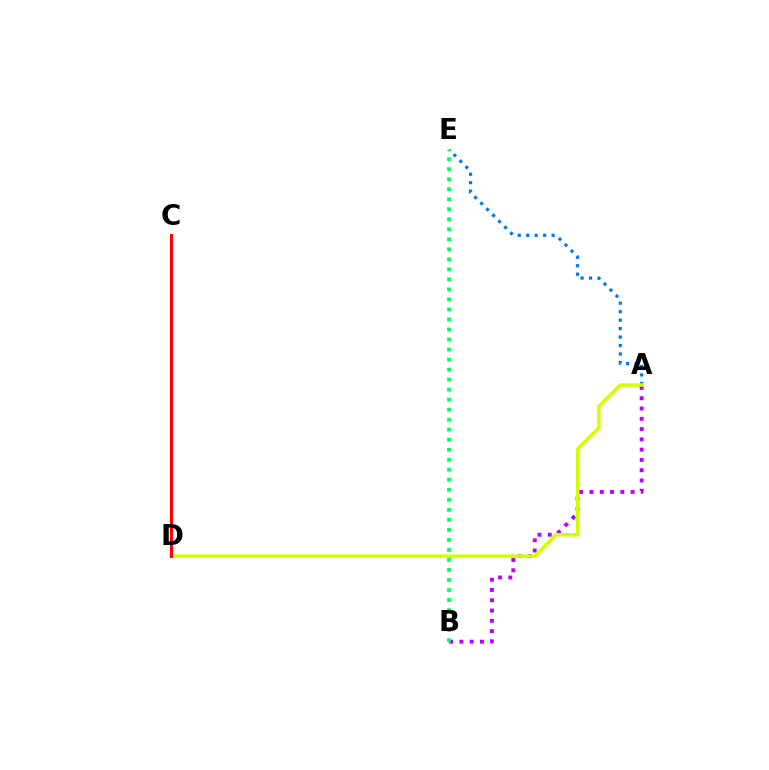{('A', 'B'): [{'color': '#b900ff', 'line_style': 'dotted', 'thickness': 2.79}], ('A', 'E'): [{'color': '#0074ff', 'line_style': 'dotted', 'thickness': 2.3}], ('A', 'D'): [{'color': '#d1ff00', 'line_style': 'solid', 'thickness': 2.5}], ('B', 'E'): [{'color': '#00ff5c', 'line_style': 'dotted', 'thickness': 2.72}], ('C', 'D'): [{'color': '#ff0000', 'line_style': 'solid', 'thickness': 2.16}]}